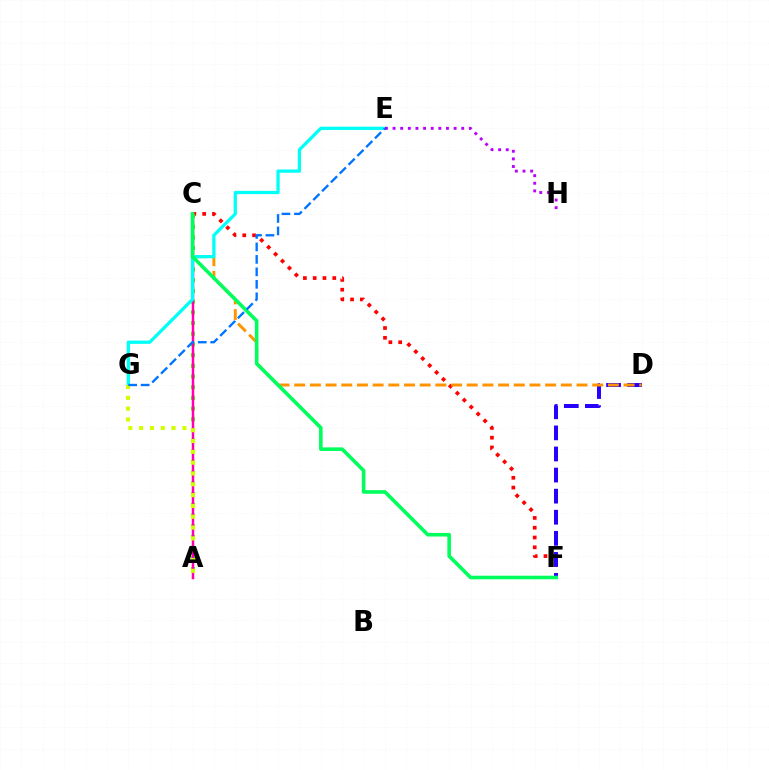{('C', 'F'): [{'color': '#ff0000', 'line_style': 'dotted', 'thickness': 2.66}, {'color': '#00ff5c', 'line_style': 'solid', 'thickness': 2.59}], ('A', 'C'): [{'color': '#3dff00', 'line_style': 'dotted', 'thickness': 2.91}, {'color': '#ff00ac', 'line_style': 'solid', 'thickness': 1.78}], ('D', 'F'): [{'color': '#2500ff', 'line_style': 'dashed', 'thickness': 2.86}], ('C', 'D'): [{'color': '#ff9400', 'line_style': 'dashed', 'thickness': 2.13}], ('E', 'G'): [{'color': '#00fff6', 'line_style': 'solid', 'thickness': 2.35}, {'color': '#0074ff', 'line_style': 'dashed', 'thickness': 1.69}], ('A', 'G'): [{'color': '#d1ff00', 'line_style': 'dotted', 'thickness': 2.94}], ('E', 'H'): [{'color': '#b900ff', 'line_style': 'dotted', 'thickness': 2.07}]}